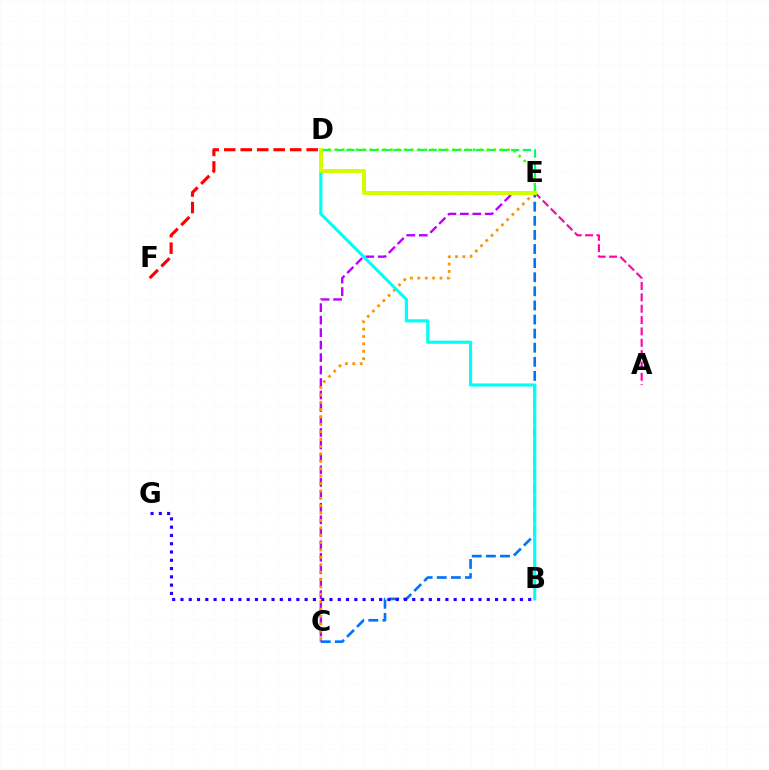{('D', 'E'): [{'color': '#00ff5c', 'line_style': 'dashed', 'thickness': 1.6}, {'color': '#3dff00', 'line_style': 'dotted', 'thickness': 1.87}, {'color': '#d1ff00', 'line_style': 'solid', 'thickness': 2.87}], ('D', 'F'): [{'color': '#ff0000', 'line_style': 'dashed', 'thickness': 2.24}], ('C', 'E'): [{'color': '#0074ff', 'line_style': 'dashed', 'thickness': 1.92}, {'color': '#b900ff', 'line_style': 'dashed', 'thickness': 1.7}, {'color': '#ff9400', 'line_style': 'dotted', 'thickness': 2.01}], ('A', 'E'): [{'color': '#ff00ac', 'line_style': 'dashed', 'thickness': 1.54}], ('B', 'D'): [{'color': '#00fff6', 'line_style': 'solid', 'thickness': 2.27}], ('B', 'G'): [{'color': '#2500ff', 'line_style': 'dotted', 'thickness': 2.25}]}